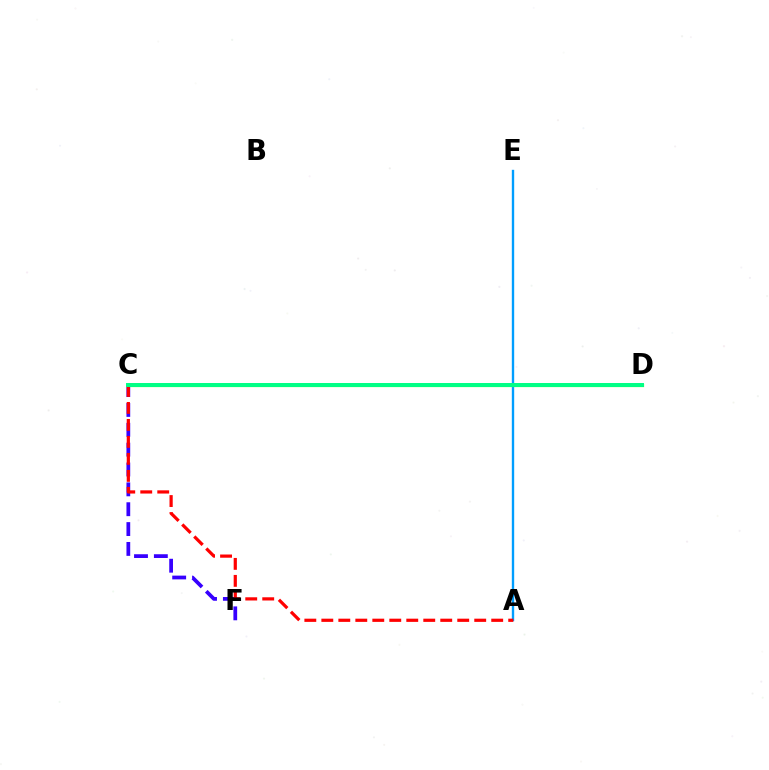{('C', 'D'): [{'color': '#ff00ed', 'line_style': 'dashed', 'thickness': 1.53}, {'color': '#ffd500', 'line_style': 'dashed', 'thickness': 2.55}, {'color': '#4fff00', 'line_style': 'solid', 'thickness': 2.3}, {'color': '#00ff86', 'line_style': 'solid', 'thickness': 2.85}], ('C', 'F'): [{'color': '#3700ff', 'line_style': 'dashed', 'thickness': 2.7}], ('A', 'E'): [{'color': '#009eff', 'line_style': 'solid', 'thickness': 1.7}], ('A', 'C'): [{'color': '#ff0000', 'line_style': 'dashed', 'thickness': 2.31}]}